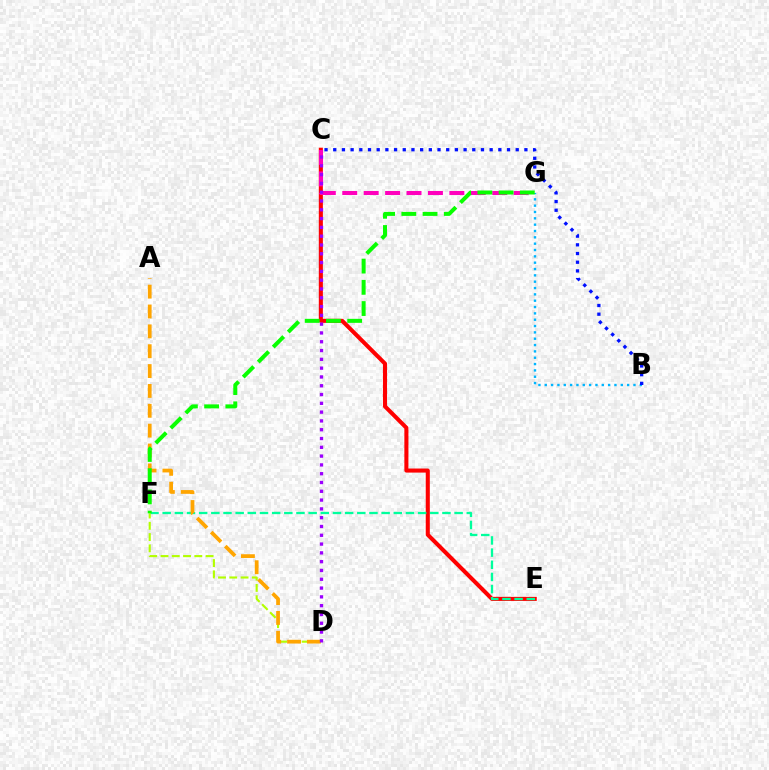{('C', 'E'): [{'color': '#ff0000', 'line_style': 'solid', 'thickness': 2.93}], ('E', 'F'): [{'color': '#00ff9d', 'line_style': 'dashed', 'thickness': 1.65}], ('D', 'F'): [{'color': '#b3ff00', 'line_style': 'dashed', 'thickness': 1.53}], ('A', 'D'): [{'color': '#ffa500', 'line_style': 'dashed', 'thickness': 2.7}], ('C', 'G'): [{'color': '#ff00bd', 'line_style': 'dashed', 'thickness': 2.91}], ('B', 'G'): [{'color': '#00b5ff', 'line_style': 'dotted', 'thickness': 1.72}], ('B', 'C'): [{'color': '#0010ff', 'line_style': 'dotted', 'thickness': 2.36}], ('F', 'G'): [{'color': '#08ff00', 'line_style': 'dashed', 'thickness': 2.88}], ('C', 'D'): [{'color': '#9b00ff', 'line_style': 'dotted', 'thickness': 2.39}]}